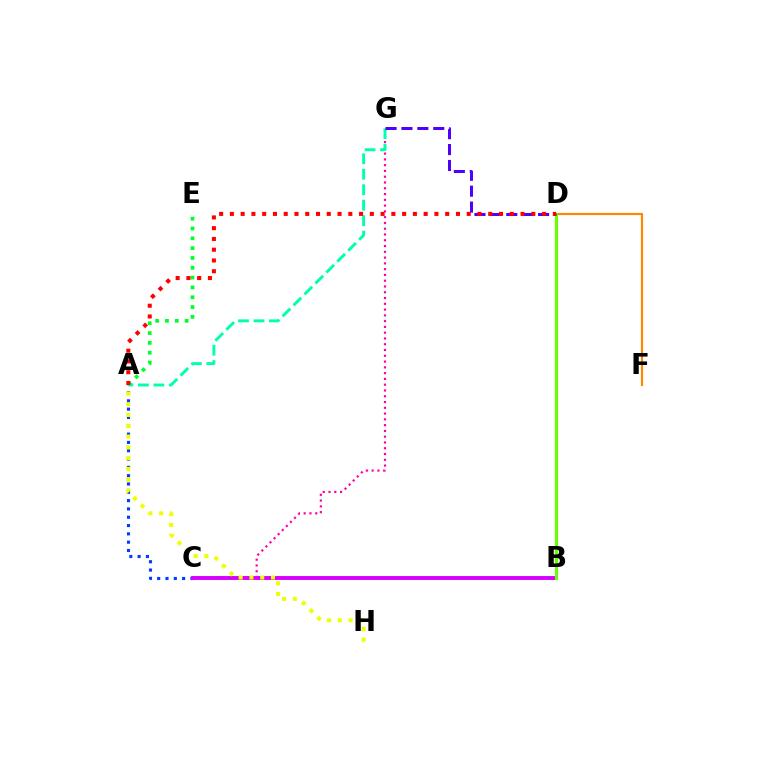{('A', 'C'): [{'color': '#003fff', 'line_style': 'dotted', 'thickness': 2.26}], ('A', 'E'): [{'color': '#00ff27', 'line_style': 'dotted', 'thickness': 2.67}], ('B', 'D'): [{'color': '#00c7ff', 'line_style': 'solid', 'thickness': 2.0}, {'color': '#66ff00', 'line_style': 'solid', 'thickness': 2.26}], ('C', 'G'): [{'color': '#ff00a0', 'line_style': 'dotted', 'thickness': 1.57}], ('B', 'C'): [{'color': '#d600ff', 'line_style': 'solid', 'thickness': 2.81}], ('D', 'F'): [{'color': '#ff8800', 'line_style': 'solid', 'thickness': 1.56}], ('A', 'G'): [{'color': '#00ffaf', 'line_style': 'dashed', 'thickness': 2.1}], ('D', 'G'): [{'color': '#4f00ff', 'line_style': 'dashed', 'thickness': 2.16}], ('A', 'D'): [{'color': '#ff0000', 'line_style': 'dotted', 'thickness': 2.92}], ('A', 'H'): [{'color': '#eeff00', 'line_style': 'dotted', 'thickness': 2.93}]}